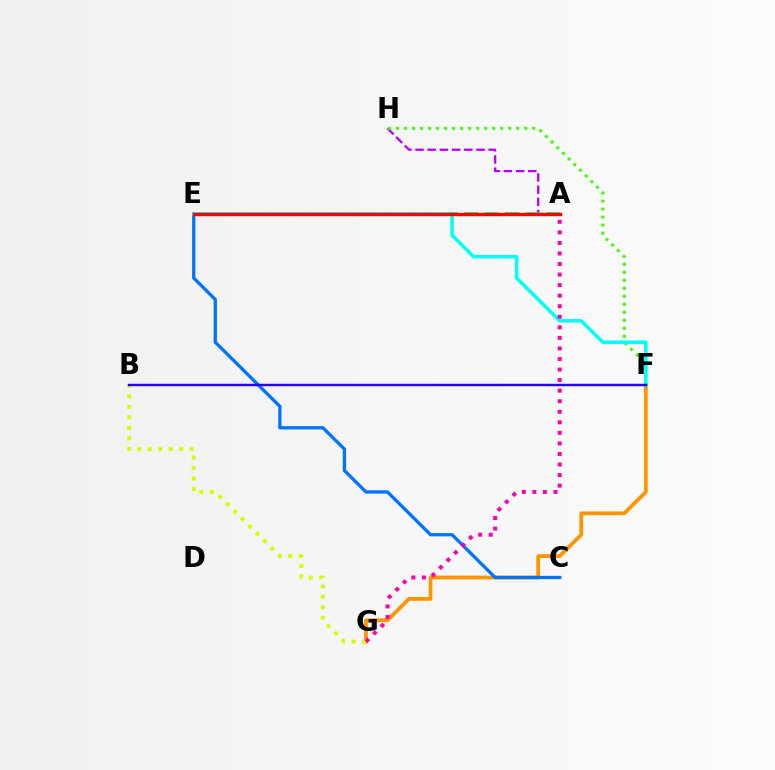{('F', 'G'): [{'color': '#ff9400', 'line_style': 'solid', 'thickness': 2.72}], ('A', 'H'): [{'color': '#b900ff', 'line_style': 'dashed', 'thickness': 1.66}], ('A', 'E'): [{'color': '#00ff5c', 'line_style': 'dashed', 'thickness': 2.77}, {'color': '#ff0000', 'line_style': 'solid', 'thickness': 2.42}], ('B', 'G'): [{'color': '#d1ff00', 'line_style': 'dotted', 'thickness': 2.85}], ('C', 'E'): [{'color': '#0074ff', 'line_style': 'solid', 'thickness': 2.37}], ('F', 'H'): [{'color': '#3dff00', 'line_style': 'dotted', 'thickness': 2.18}], ('E', 'F'): [{'color': '#00fff6', 'line_style': 'solid', 'thickness': 2.53}], ('A', 'G'): [{'color': '#ff00ac', 'line_style': 'dotted', 'thickness': 2.87}], ('B', 'F'): [{'color': '#2500ff', 'line_style': 'solid', 'thickness': 1.77}]}